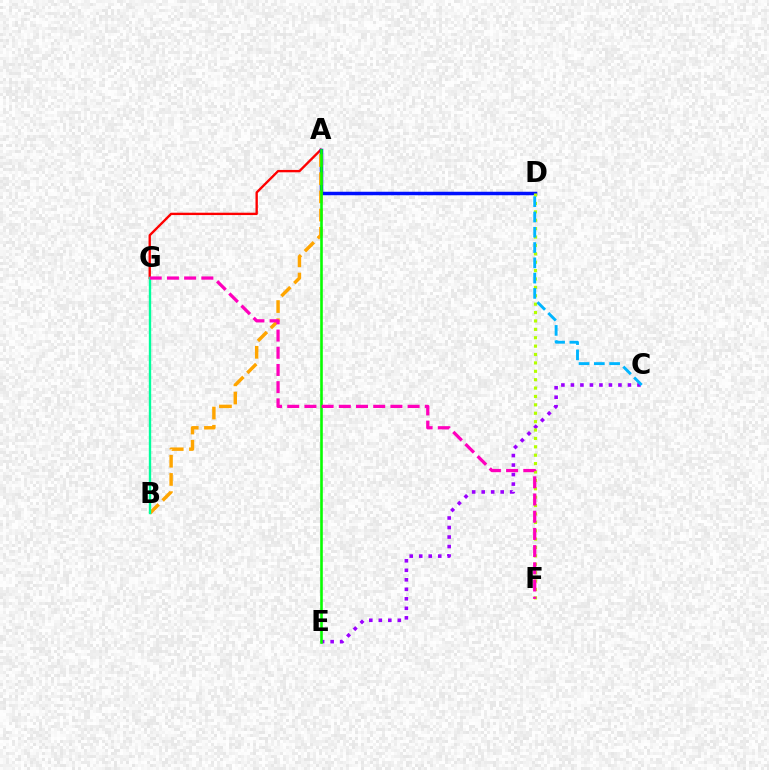{('C', 'E'): [{'color': '#9b00ff', 'line_style': 'dotted', 'thickness': 2.58}], ('A', 'G'): [{'color': '#ff0000', 'line_style': 'solid', 'thickness': 1.7}], ('A', 'D'): [{'color': '#0010ff', 'line_style': 'solid', 'thickness': 2.51}], ('A', 'B'): [{'color': '#ffa500', 'line_style': 'dashed', 'thickness': 2.47}], ('D', 'F'): [{'color': '#b3ff00', 'line_style': 'dotted', 'thickness': 2.28}], ('B', 'G'): [{'color': '#00ff9d', 'line_style': 'solid', 'thickness': 1.71}], ('C', 'D'): [{'color': '#00b5ff', 'line_style': 'dashed', 'thickness': 2.08}], ('A', 'E'): [{'color': '#08ff00', 'line_style': 'solid', 'thickness': 1.87}], ('F', 'G'): [{'color': '#ff00bd', 'line_style': 'dashed', 'thickness': 2.34}]}